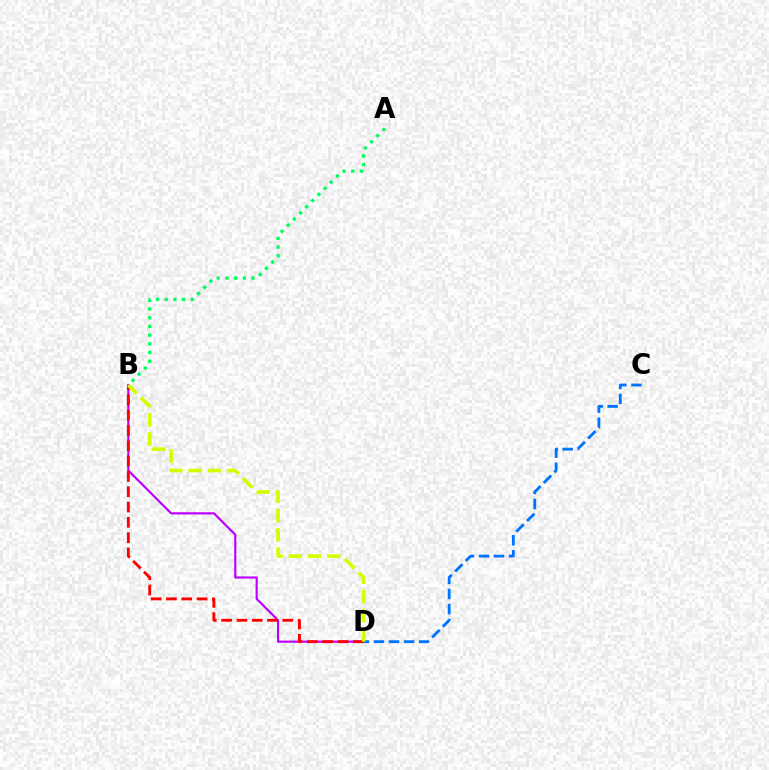{('B', 'D'): [{'color': '#b900ff', 'line_style': 'solid', 'thickness': 1.55}, {'color': '#ff0000', 'line_style': 'dashed', 'thickness': 2.08}, {'color': '#d1ff00', 'line_style': 'dashed', 'thickness': 2.61}], ('C', 'D'): [{'color': '#0074ff', 'line_style': 'dashed', 'thickness': 2.04}], ('A', 'B'): [{'color': '#00ff5c', 'line_style': 'dotted', 'thickness': 2.36}]}